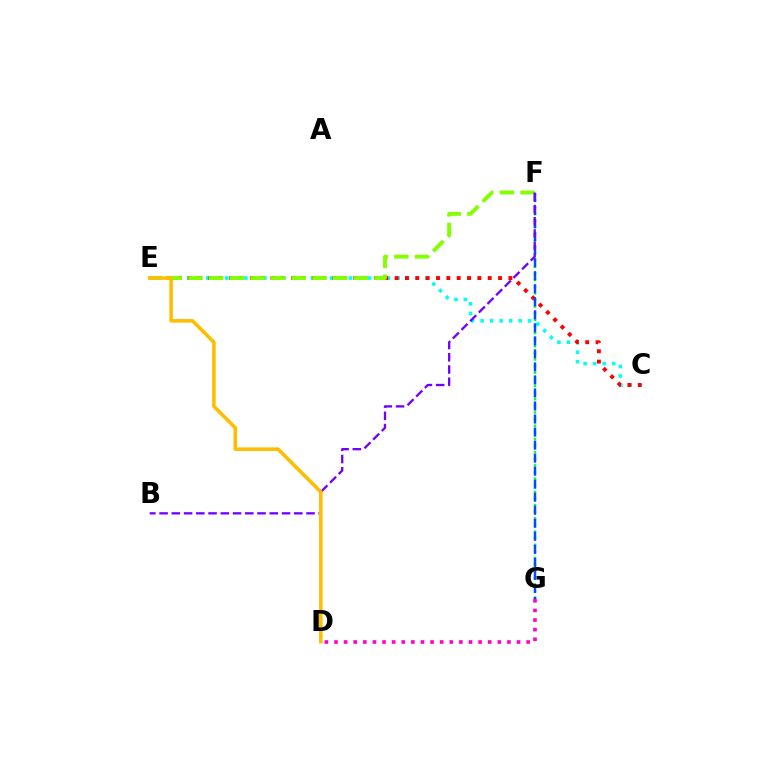{('C', 'E'): [{'color': '#00fff6', 'line_style': 'dotted', 'thickness': 2.59}, {'color': '#ff0000', 'line_style': 'dotted', 'thickness': 2.81}], ('D', 'G'): [{'color': '#ff00cf', 'line_style': 'dotted', 'thickness': 2.61}], ('F', 'G'): [{'color': '#00ff39', 'line_style': 'dotted', 'thickness': 1.8}, {'color': '#004bff', 'line_style': 'dashed', 'thickness': 1.77}], ('E', 'F'): [{'color': '#84ff00', 'line_style': 'dashed', 'thickness': 2.81}], ('B', 'F'): [{'color': '#7200ff', 'line_style': 'dashed', 'thickness': 1.66}], ('D', 'E'): [{'color': '#ffbd00', 'line_style': 'solid', 'thickness': 2.57}]}